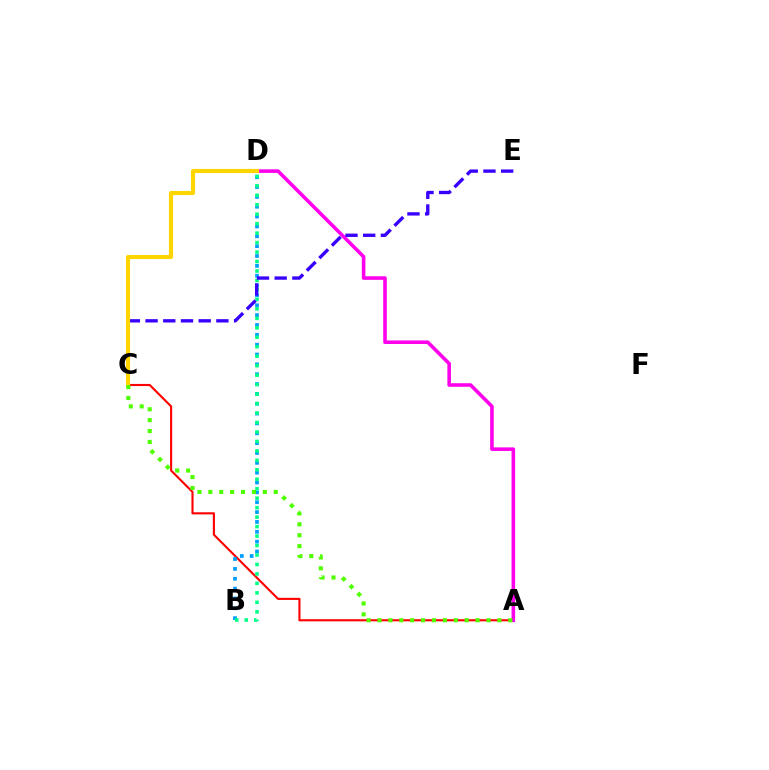{('A', 'C'): [{'color': '#ff0000', 'line_style': 'solid', 'thickness': 1.53}, {'color': '#4fff00', 'line_style': 'dotted', 'thickness': 2.96}], ('B', 'D'): [{'color': '#009eff', 'line_style': 'dotted', 'thickness': 2.68}, {'color': '#00ff86', 'line_style': 'dotted', 'thickness': 2.57}], ('A', 'D'): [{'color': '#ff00ed', 'line_style': 'solid', 'thickness': 2.57}], ('C', 'E'): [{'color': '#3700ff', 'line_style': 'dashed', 'thickness': 2.41}], ('C', 'D'): [{'color': '#ffd500', 'line_style': 'solid', 'thickness': 2.96}]}